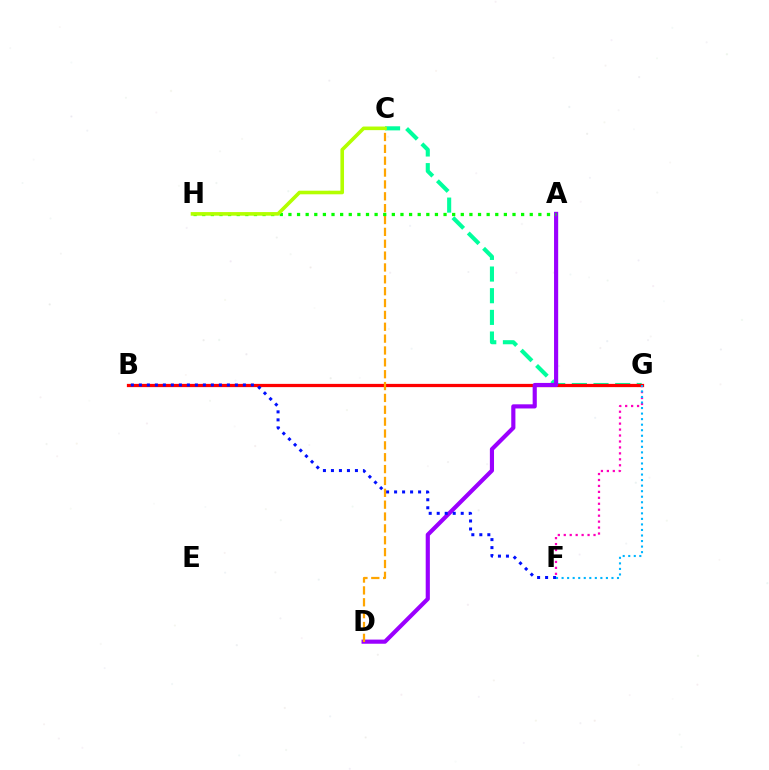{('C', 'G'): [{'color': '#00ff9d', 'line_style': 'dashed', 'thickness': 2.94}], ('B', 'G'): [{'color': '#ff0000', 'line_style': 'solid', 'thickness': 2.34}], ('A', 'D'): [{'color': '#9b00ff', 'line_style': 'solid', 'thickness': 2.98}], ('B', 'F'): [{'color': '#0010ff', 'line_style': 'dotted', 'thickness': 2.17}], ('C', 'D'): [{'color': '#ffa500', 'line_style': 'dashed', 'thickness': 1.61}], ('F', 'G'): [{'color': '#ff00bd', 'line_style': 'dotted', 'thickness': 1.62}, {'color': '#00b5ff', 'line_style': 'dotted', 'thickness': 1.51}], ('A', 'H'): [{'color': '#08ff00', 'line_style': 'dotted', 'thickness': 2.34}], ('C', 'H'): [{'color': '#b3ff00', 'line_style': 'solid', 'thickness': 2.6}]}